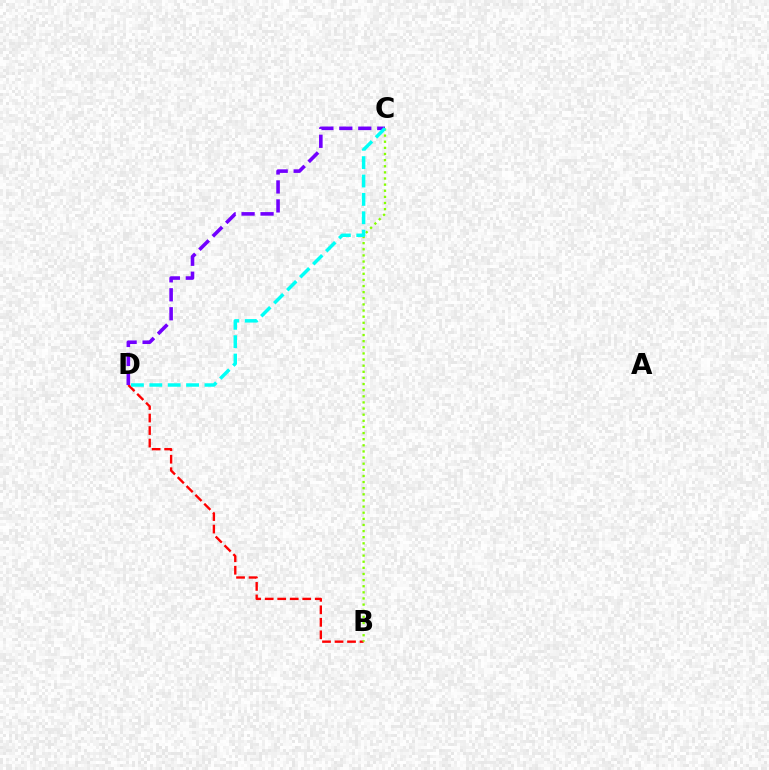{('B', 'D'): [{'color': '#ff0000', 'line_style': 'dashed', 'thickness': 1.7}], ('C', 'D'): [{'color': '#7200ff', 'line_style': 'dashed', 'thickness': 2.58}, {'color': '#00fff6', 'line_style': 'dashed', 'thickness': 2.5}], ('B', 'C'): [{'color': '#84ff00', 'line_style': 'dotted', 'thickness': 1.66}]}